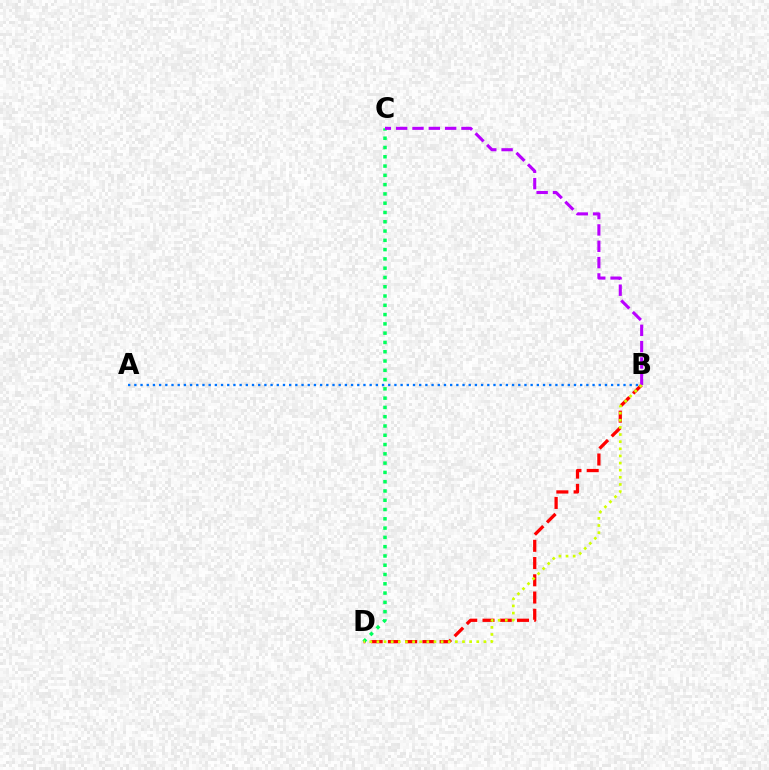{('B', 'D'): [{'color': '#ff0000', 'line_style': 'dashed', 'thickness': 2.34}, {'color': '#d1ff00', 'line_style': 'dotted', 'thickness': 1.94}], ('C', 'D'): [{'color': '#00ff5c', 'line_style': 'dotted', 'thickness': 2.52}], ('B', 'C'): [{'color': '#b900ff', 'line_style': 'dashed', 'thickness': 2.22}], ('A', 'B'): [{'color': '#0074ff', 'line_style': 'dotted', 'thickness': 1.68}]}